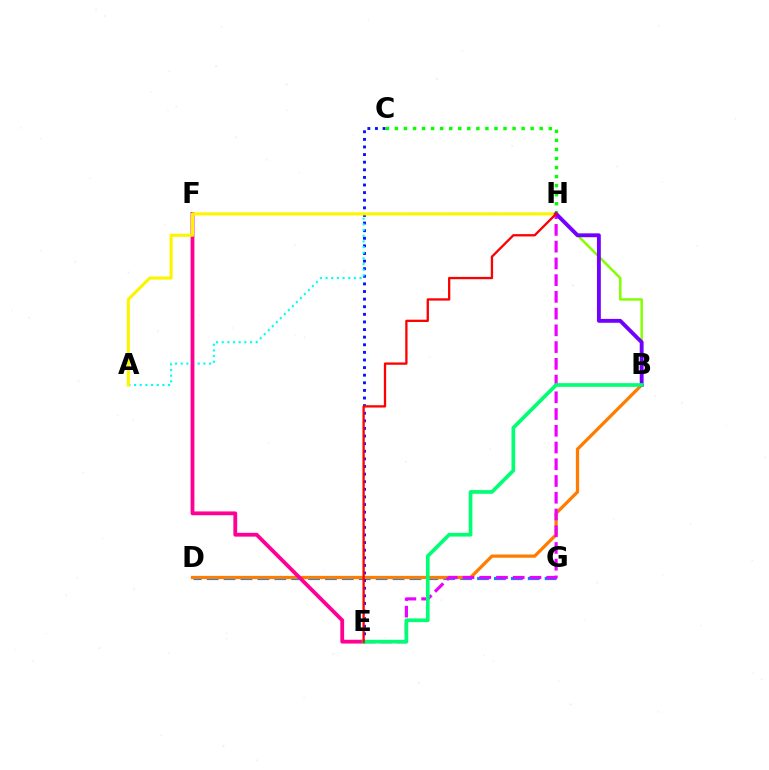{('D', 'G'): [{'color': '#008cff', 'line_style': 'dashed', 'thickness': 2.3}], ('B', 'D'): [{'color': '#ff7c00', 'line_style': 'solid', 'thickness': 2.34}], ('B', 'H'): [{'color': '#84ff00', 'line_style': 'solid', 'thickness': 1.79}, {'color': '#7200ff', 'line_style': 'solid', 'thickness': 2.78}], ('C', 'E'): [{'color': '#0010ff', 'line_style': 'dotted', 'thickness': 2.07}], ('A', 'H'): [{'color': '#00fff6', 'line_style': 'dotted', 'thickness': 1.54}, {'color': '#fcf500', 'line_style': 'solid', 'thickness': 2.24}], ('E', 'H'): [{'color': '#ee00ff', 'line_style': 'dashed', 'thickness': 2.27}, {'color': '#ff0000', 'line_style': 'solid', 'thickness': 1.66}], ('C', 'H'): [{'color': '#08ff00', 'line_style': 'dotted', 'thickness': 2.46}], ('E', 'F'): [{'color': '#ff0094', 'line_style': 'solid', 'thickness': 2.75}], ('B', 'E'): [{'color': '#00ff74', 'line_style': 'solid', 'thickness': 2.66}]}